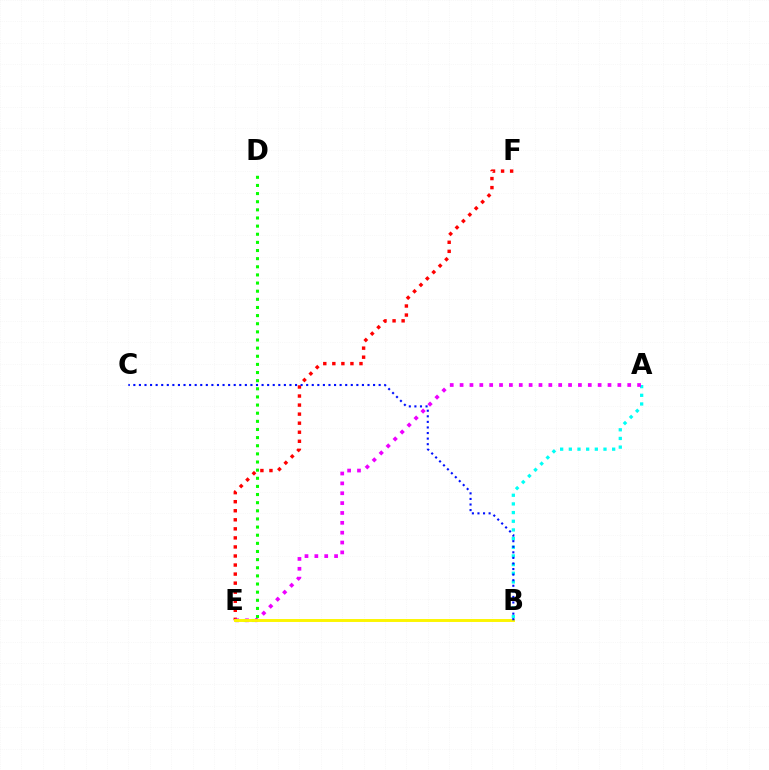{('E', 'F'): [{'color': '#ff0000', 'line_style': 'dotted', 'thickness': 2.46}], ('A', 'B'): [{'color': '#00fff6', 'line_style': 'dotted', 'thickness': 2.36}], ('A', 'E'): [{'color': '#ee00ff', 'line_style': 'dotted', 'thickness': 2.68}], ('D', 'E'): [{'color': '#08ff00', 'line_style': 'dotted', 'thickness': 2.21}], ('B', 'E'): [{'color': '#fcf500', 'line_style': 'solid', 'thickness': 2.1}], ('B', 'C'): [{'color': '#0010ff', 'line_style': 'dotted', 'thickness': 1.51}]}